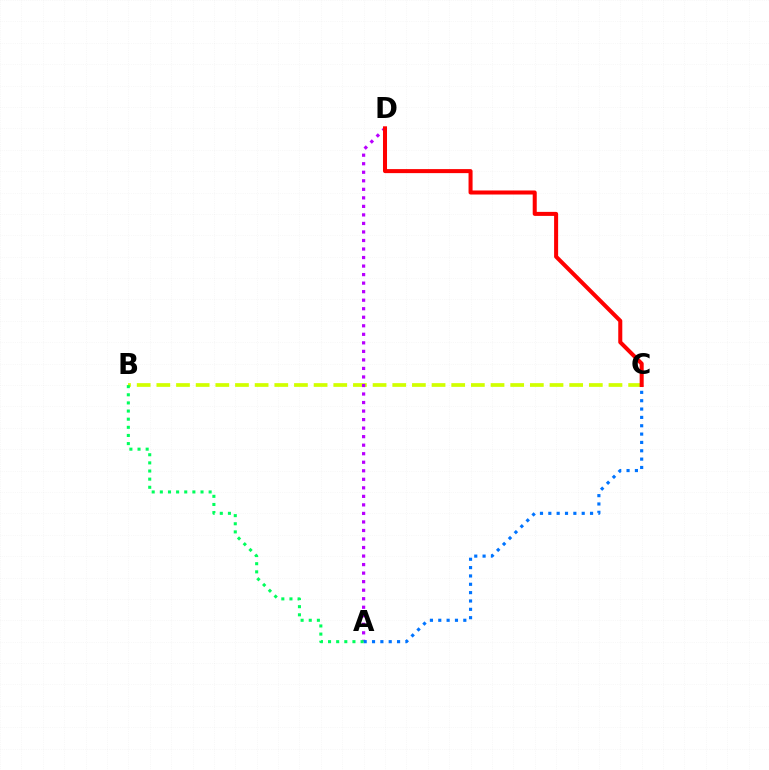{('B', 'C'): [{'color': '#d1ff00', 'line_style': 'dashed', 'thickness': 2.67}], ('A', 'D'): [{'color': '#b900ff', 'line_style': 'dotted', 'thickness': 2.32}], ('A', 'C'): [{'color': '#0074ff', 'line_style': 'dotted', 'thickness': 2.27}], ('A', 'B'): [{'color': '#00ff5c', 'line_style': 'dotted', 'thickness': 2.21}], ('C', 'D'): [{'color': '#ff0000', 'line_style': 'solid', 'thickness': 2.9}]}